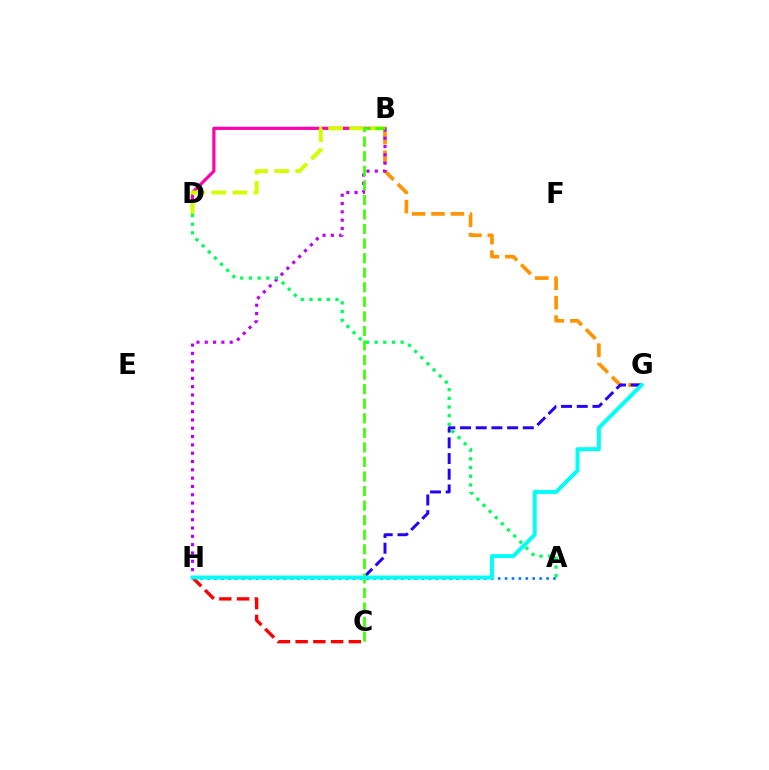{('B', 'G'): [{'color': '#ff9400', 'line_style': 'dashed', 'thickness': 2.64}], ('B', 'D'): [{'color': '#ff00ac', 'line_style': 'solid', 'thickness': 2.28}, {'color': '#d1ff00', 'line_style': 'dashed', 'thickness': 2.86}], ('A', 'H'): [{'color': '#0074ff', 'line_style': 'dotted', 'thickness': 1.88}], ('B', 'H'): [{'color': '#b900ff', 'line_style': 'dotted', 'thickness': 2.26}], ('C', 'H'): [{'color': '#ff0000', 'line_style': 'dashed', 'thickness': 2.41}], ('A', 'D'): [{'color': '#00ff5c', 'line_style': 'dotted', 'thickness': 2.36}], ('G', 'H'): [{'color': '#2500ff', 'line_style': 'dashed', 'thickness': 2.13}, {'color': '#00fff6', 'line_style': 'solid', 'thickness': 2.84}], ('B', 'C'): [{'color': '#3dff00', 'line_style': 'dashed', 'thickness': 1.98}]}